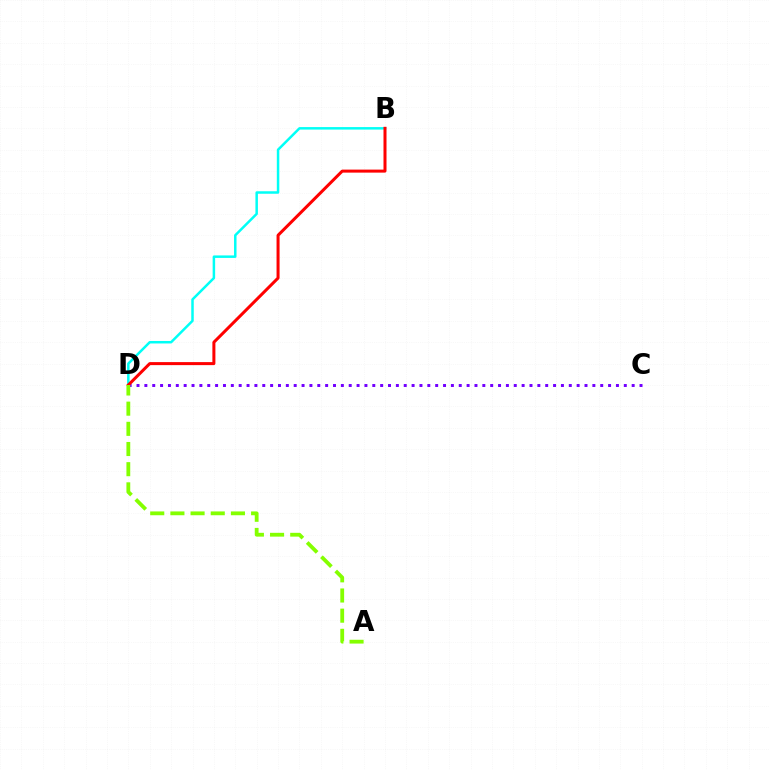{('C', 'D'): [{'color': '#7200ff', 'line_style': 'dotted', 'thickness': 2.14}], ('B', 'D'): [{'color': '#00fff6', 'line_style': 'solid', 'thickness': 1.79}, {'color': '#ff0000', 'line_style': 'solid', 'thickness': 2.17}], ('A', 'D'): [{'color': '#84ff00', 'line_style': 'dashed', 'thickness': 2.74}]}